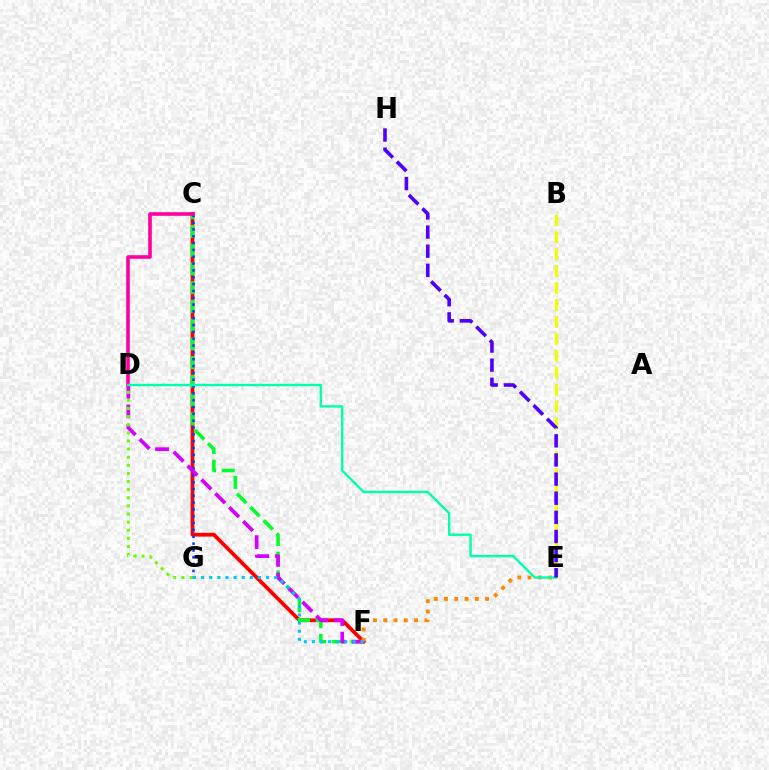{('C', 'F'): [{'color': '#ff0000', 'line_style': 'solid', 'thickness': 2.72}, {'color': '#00ff27', 'line_style': 'dashed', 'thickness': 2.55}], ('C', 'G'): [{'color': '#003fff', 'line_style': 'dotted', 'thickness': 1.86}], ('D', 'F'): [{'color': '#d600ff', 'line_style': 'dashed', 'thickness': 2.67}], ('B', 'E'): [{'color': '#eeff00', 'line_style': 'dashed', 'thickness': 2.3}], ('E', 'F'): [{'color': '#ff8800', 'line_style': 'dotted', 'thickness': 2.79}], ('C', 'D'): [{'color': '#ff00a0', 'line_style': 'solid', 'thickness': 2.6}], ('F', 'G'): [{'color': '#00c7ff', 'line_style': 'dotted', 'thickness': 2.21}], ('D', 'G'): [{'color': '#66ff00', 'line_style': 'dotted', 'thickness': 2.2}], ('D', 'E'): [{'color': '#00ffaf', 'line_style': 'solid', 'thickness': 1.72}], ('E', 'H'): [{'color': '#4f00ff', 'line_style': 'dashed', 'thickness': 2.6}]}